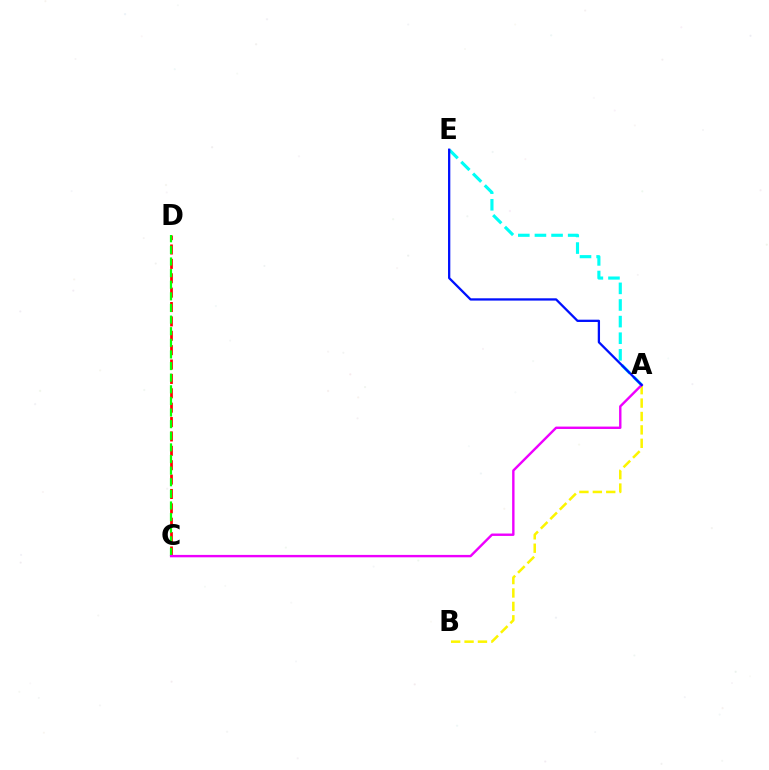{('C', 'D'): [{'color': '#ff0000', 'line_style': 'dashed', 'thickness': 1.95}, {'color': '#08ff00', 'line_style': 'dashed', 'thickness': 1.58}], ('A', 'B'): [{'color': '#fcf500', 'line_style': 'dashed', 'thickness': 1.82}], ('A', 'E'): [{'color': '#00fff6', 'line_style': 'dashed', 'thickness': 2.26}, {'color': '#0010ff', 'line_style': 'solid', 'thickness': 1.64}], ('A', 'C'): [{'color': '#ee00ff', 'line_style': 'solid', 'thickness': 1.73}]}